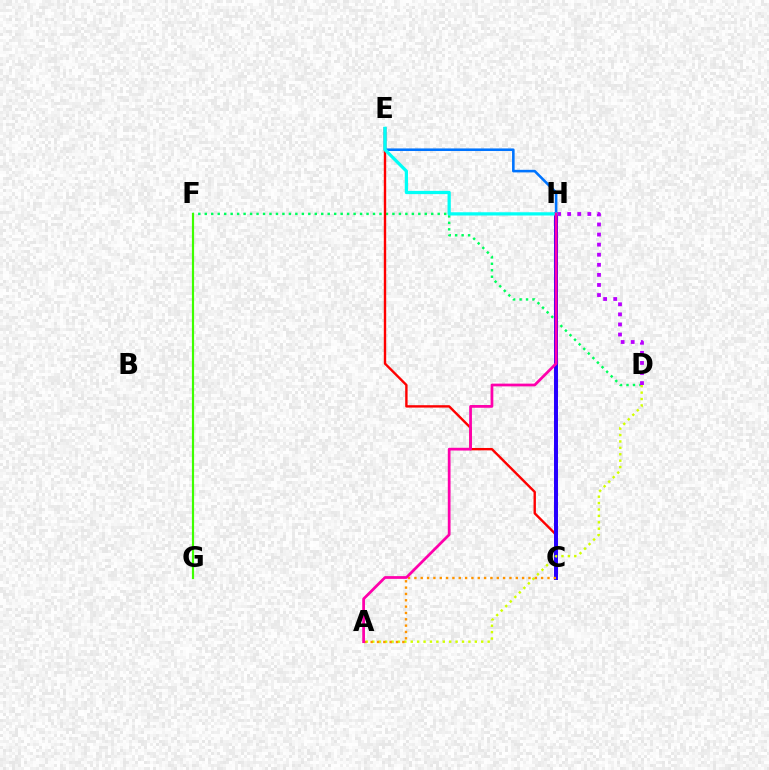{('D', 'F'): [{'color': '#00ff5c', 'line_style': 'dotted', 'thickness': 1.76}], ('E', 'H'): [{'color': '#0074ff', 'line_style': 'solid', 'thickness': 1.86}, {'color': '#00fff6', 'line_style': 'solid', 'thickness': 2.34}], ('C', 'E'): [{'color': '#ff0000', 'line_style': 'solid', 'thickness': 1.72}], ('D', 'H'): [{'color': '#b900ff', 'line_style': 'dotted', 'thickness': 2.74}], ('C', 'H'): [{'color': '#2500ff', 'line_style': 'solid', 'thickness': 2.86}], ('F', 'G'): [{'color': '#3dff00', 'line_style': 'solid', 'thickness': 1.57}], ('A', 'D'): [{'color': '#d1ff00', 'line_style': 'dotted', 'thickness': 1.74}], ('A', 'C'): [{'color': '#ff9400', 'line_style': 'dotted', 'thickness': 1.72}], ('A', 'H'): [{'color': '#ff00ac', 'line_style': 'solid', 'thickness': 1.98}]}